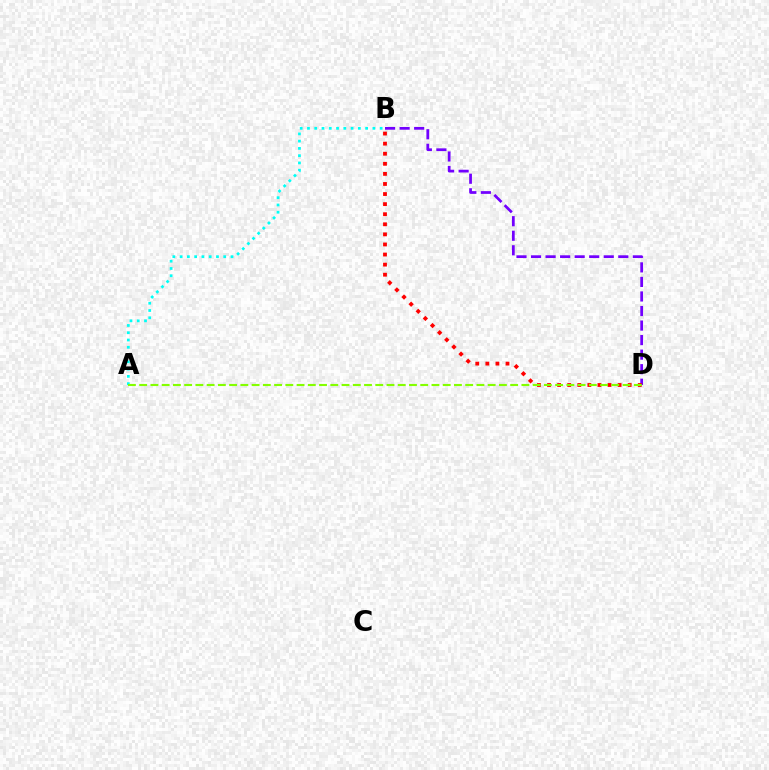{('B', 'D'): [{'color': '#7200ff', 'line_style': 'dashed', 'thickness': 1.98}, {'color': '#ff0000', 'line_style': 'dotted', 'thickness': 2.74}], ('A', 'B'): [{'color': '#00fff6', 'line_style': 'dotted', 'thickness': 1.98}], ('A', 'D'): [{'color': '#84ff00', 'line_style': 'dashed', 'thickness': 1.53}]}